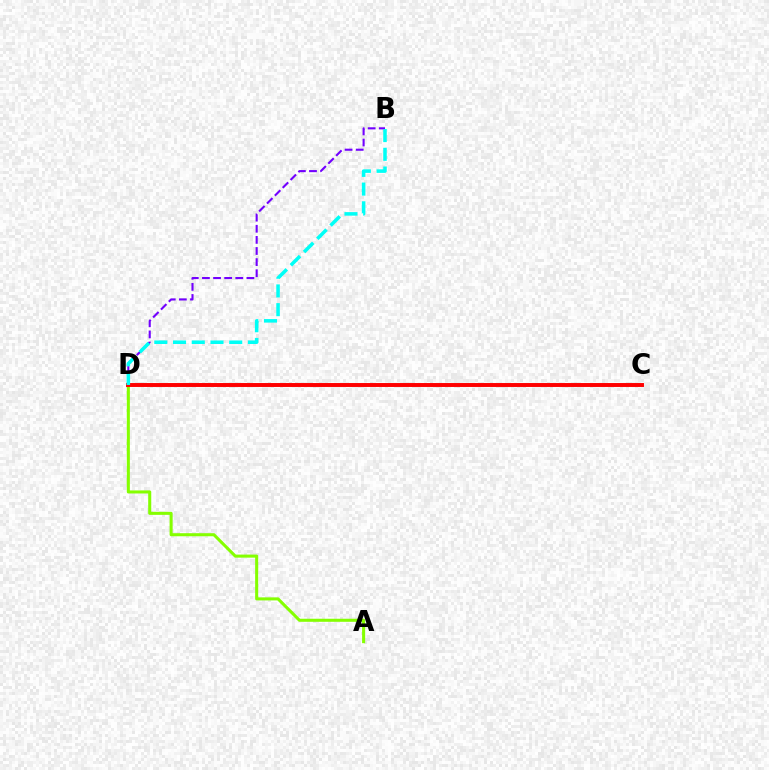{('A', 'D'): [{'color': '#84ff00', 'line_style': 'solid', 'thickness': 2.2}], ('B', 'D'): [{'color': '#7200ff', 'line_style': 'dashed', 'thickness': 1.51}, {'color': '#00fff6', 'line_style': 'dashed', 'thickness': 2.54}], ('C', 'D'): [{'color': '#ff0000', 'line_style': 'solid', 'thickness': 2.83}]}